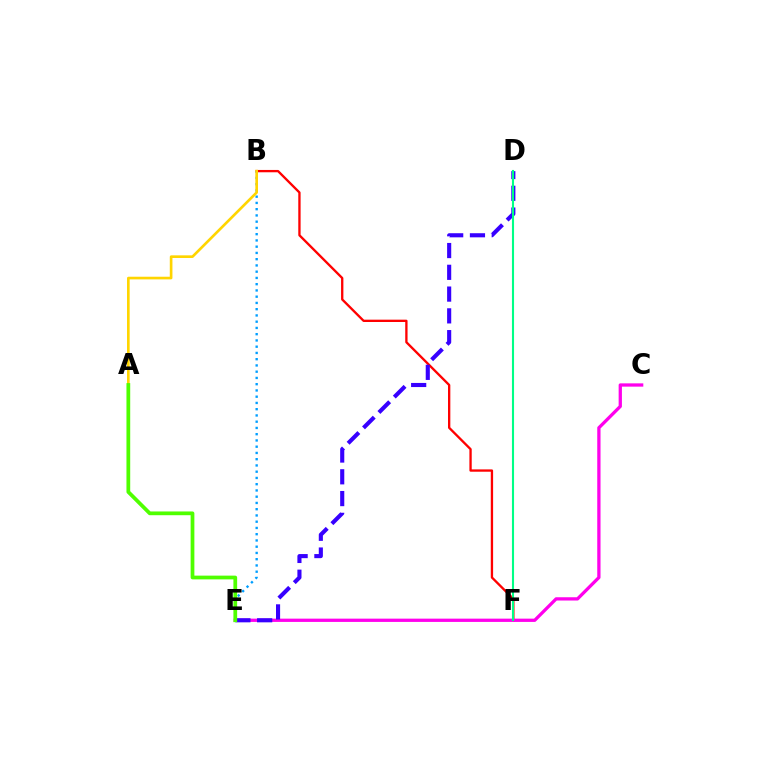{('B', 'F'): [{'color': '#ff0000', 'line_style': 'solid', 'thickness': 1.67}], ('C', 'E'): [{'color': '#ff00ed', 'line_style': 'solid', 'thickness': 2.36}], ('D', 'E'): [{'color': '#3700ff', 'line_style': 'dashed', 'thickness': 2.96}], ('B', 'E'): [{'color': '#009eff', 'line_style': 'dotted', 'thickness': 1.7}], ('A', 'B'): [{'color': '#ffd500', 'line_style': 'solid', 'thickness': 1.91}], ('A', 'E'): [{'color': '#4fff00', 'line_style': 'solid', 'thickness': 2.7}], ('D', 'F'): [{'color': '#00ff86', 'line_style': 'solid', 'thickness': 1.51}]}